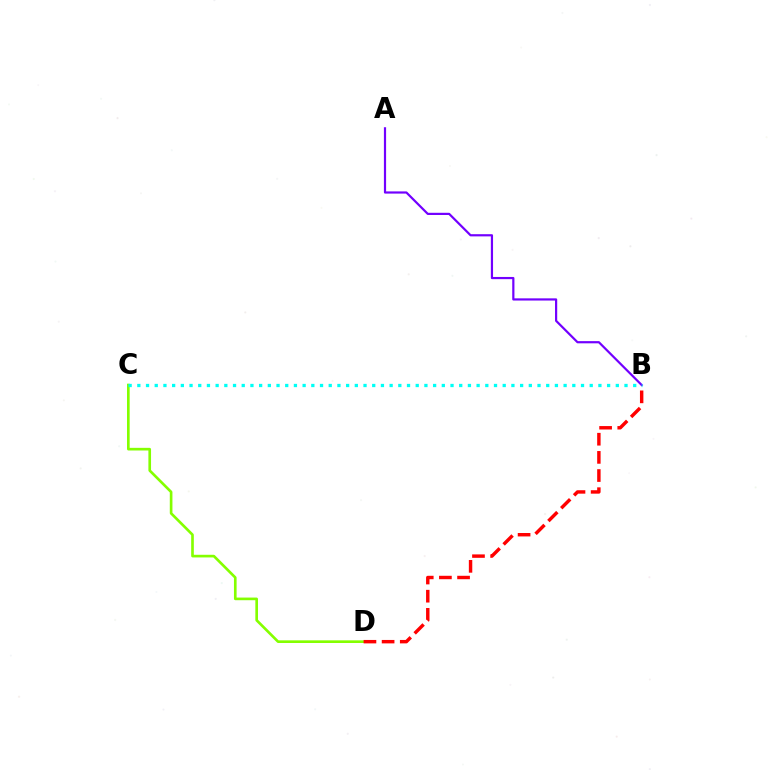{('C', 'D'): [{'color': '#84ff00', 'line_style': 'solid', 'thickness': 1.91}], ('A', 'B'): [{'color': '#7200ff', 'line_style': 'solid', 'thickness': 1.58}], ('B', 'D'): [{'color': '#ff0000', 'line_style': 'dashed', 'thickness': 2.47}], ('B', 'C'): [{'color': '#00fff6', 'line_style': 'dotted', 'thickness': 2.36}]}